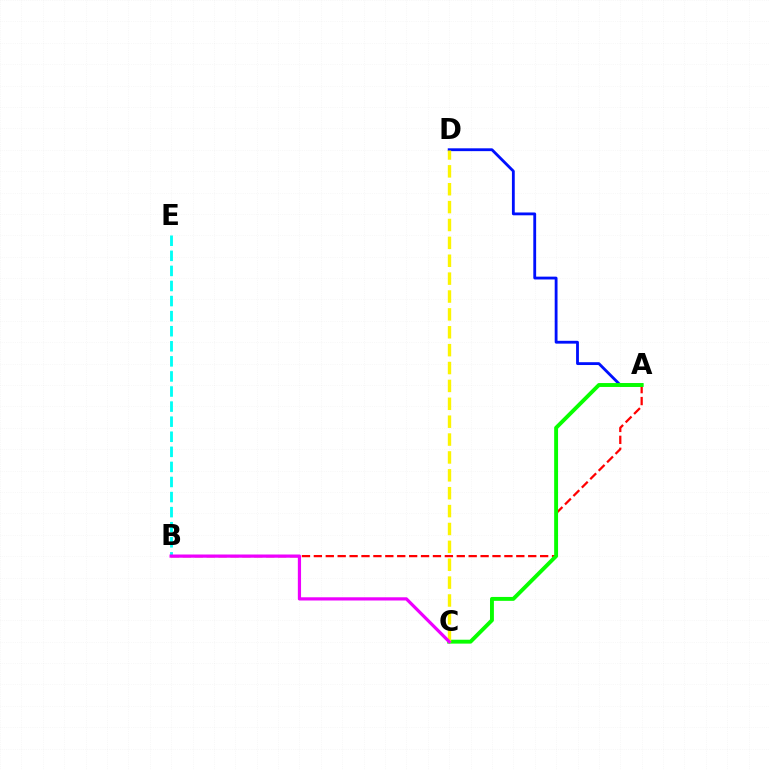{('A', 'D'): [{'color': '#0010ff', 'line_style': 'solid', 'thickness': 2.04}], ('A', 'B'): [{'color': '#ff0000', 'line_style': 'dashed', 'thickness': 1.62}], ('A', 'C'): [{'color': '#08ff00', 'line_style': 'solid', 'thickness': 2.81}], ('C', 'D'): [{'color': '#fcf500', 'line_style': 'dashed', 'thickness': 2.43}], ('B', 'E'): [{'color': '#00fff6', 'line_style': 'dashed', 'thickness': 2.05}], ('B', 'C'): [{'color': '#ee00ff', 'line_style': 'solid', 'thickness': 2.31}]}